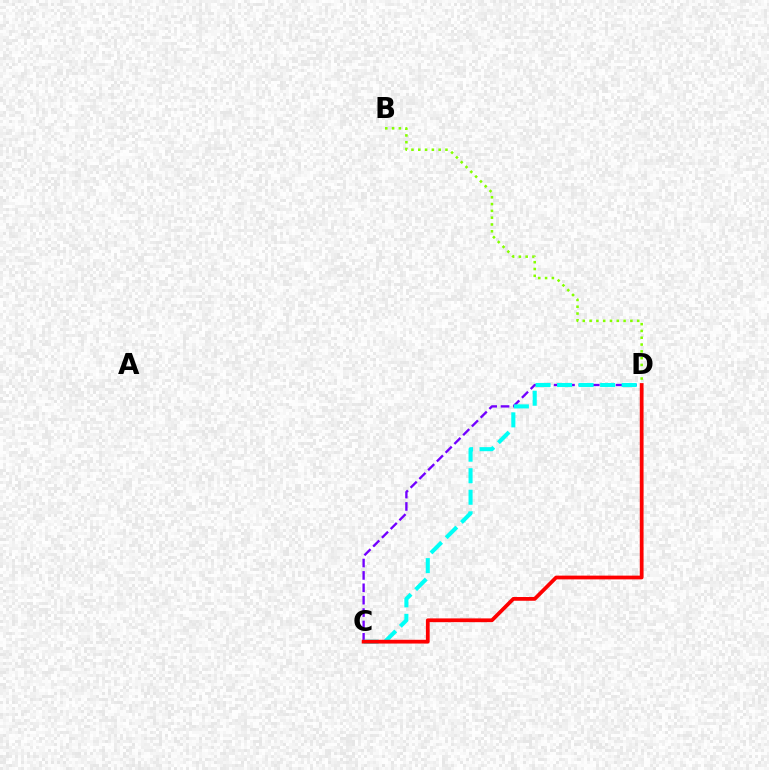{('B', 'D'): [{'color': '#84ff00', 'line_style': 'dotted', 'thickness': 1.85}], ('C', 'D'): [{'color': '#7200ff', 'line_style': 'dashed', 'thickness': 1.68}, {'color': '#00fff6', 'line_style': 'dashed', 'thickness': 2.92}, {'color': '#ff0000', 'line_style': 'solid', 'thickness': 2.7}]}